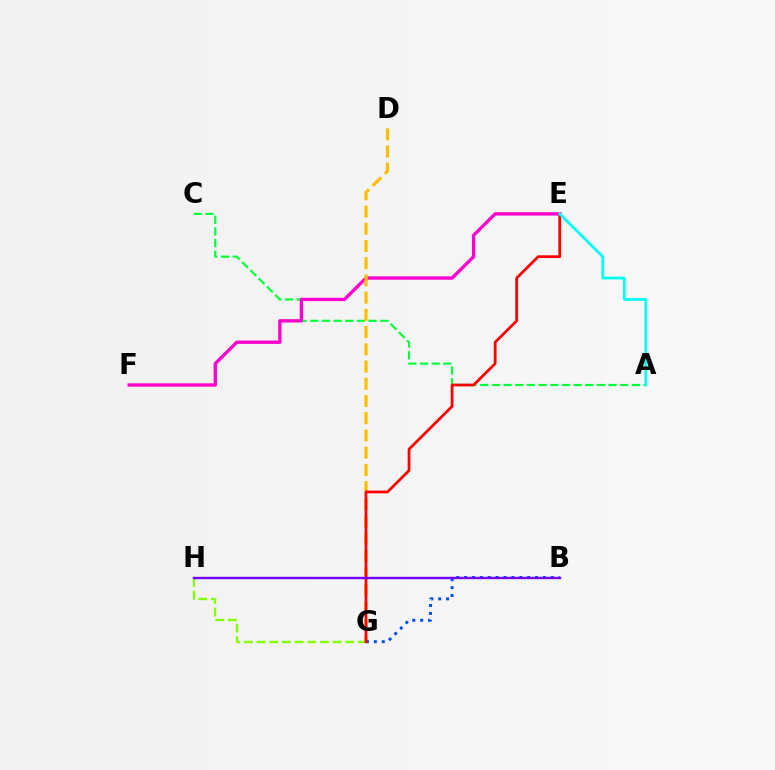{('A', 'C'): [{'color': '#00ff39', 'line_style': 'dashed', 'thickness': 1.58}], ('E', 'F'): [{'color': '#ff00cf', 'line_style': 'solid', 'thickness': 2.41}], ('D', 'G'): [{'color': '#ffbd00', 'line_style': 'dashed', 'thickness': 2.34}], ('G', 'H'): [{'color': '#84ff00', 'line_style': 'dashed', 'thickness': 1.72}], ('B', 'G'): [{'color': '#004bff', 'line_style': 'dotted', 'thickness': 2.14}], ('E', 'G'): [{'color': '#ff0000', 'line_style': 'solid', 'thickness': 1.98}], ('B', 'H'): [{'color': '#7200ff', 'line_style': 'solid', 'thickness': 1.73}], ('A', 'E'): [{'color': '#00fff6', 'line_style': 'solid', 'thickness': 2.0}]}